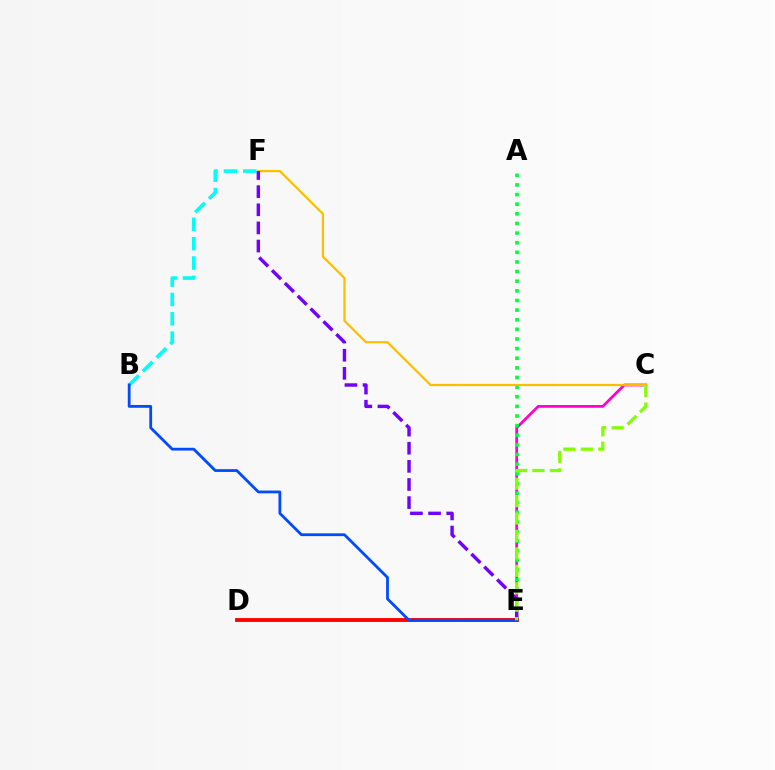{('C', 'E'): [{'color': '#ff00cf', 'line_style': 'solid', 'thickness': 1.97}, {'color': '#84ff00', 'line_style': 'dashed', 'thickness': 2.37}], ('A', 'E'): [{'color': '#00ff39', 'line_style': 'dotted', 'thickness': 2.62}], ('B', 'F'): [{'color': '#00fff6', 'line_style': 'dashed', 'thickness': 2.63}], ('D', 'E'): [{'color': '#ff0000', 'line_style': 'solid', 'thickness': 2.78}], ('C', 'F'): [{'color': '#ffbd00', 'line_style': 'solid', 'thickness': 1.59}], ('E', 'F'): [{'color': '#7200ff', 'line_style': 'dashed', 'thickness': 2.46}], ('B', 'E'): [{'color': '#004bff', 'line_style': 'solid', 'thickness': 2.01}]}